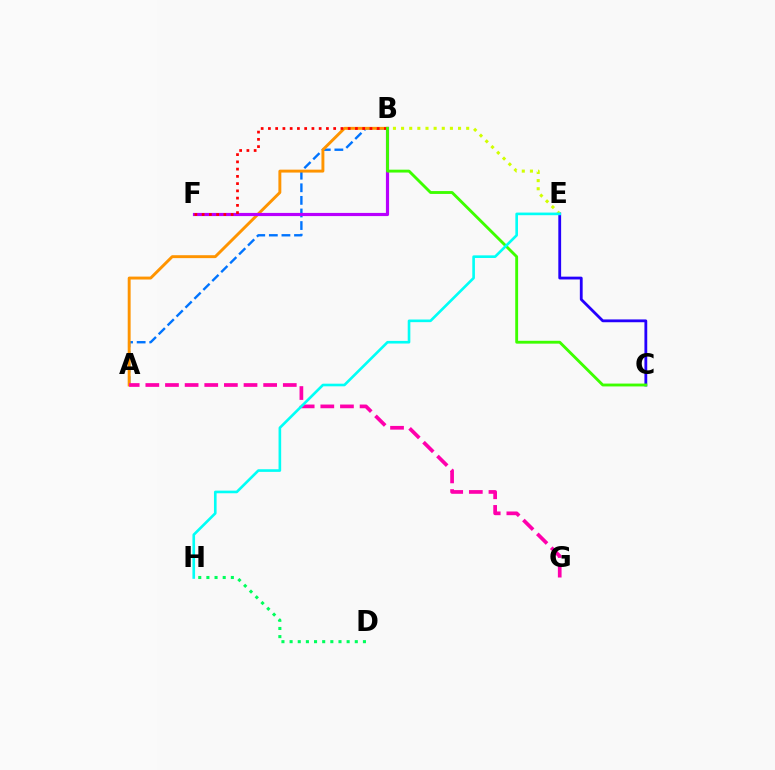{('A', 'B'): [{'color': '#0074ff', 'line_style': 'dashed', 'thickness': 1.71}, {'color': '#ff9400', 'line_style': 'solid', 'thickness': 2.1}], ('C', 'E'): [{'color': '#2500ff', 'line_style': 'solid', 'thickness': 2.02}], ('B', 'F'): [{'color': '#b900ff', 'line_style': 'solid', 'thickness': 2.28}, {'color': '#ff0000', 'line_style': 'dotted', 'thickness': 1.97}], ('B', 'E'): [{'color': '#d1ff00', 'line_style': 'dotted', 'thickness': 2.21}], ('A', 'G'): [{'color': '#ff00ac', 'line_style': 'dashed', 'thickness': 2.67}], ('D', 'H'): [{'color': '#00ff5c', 'line_style': 'dotted', 'thickness': 2.21}], ('B', 'C'): [{'color': '#3dff00', 'line_style': 'solid', 'thickness': 2.06}], ('E', 'H'): [{'color': '#00fff6', 'line_style': 'solid', 'thickness': 1.89}]}